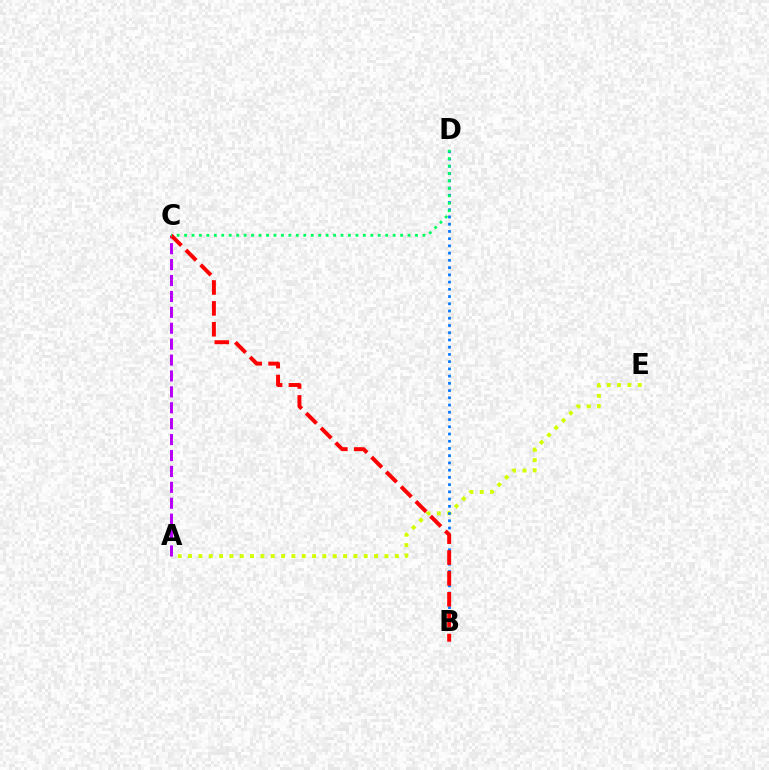{('A', 'E'): [{'color': '#d1ff00', 'line_style': 'dotted', 'thickness': 2.81}], ('B', 'D'): [{'color': '#0074ff', 'line_style': 'dotted', 'thickness': 1.97}], ('A', 'C'): [{'color': '#b900ff', 'line_style': 'dashed', 'thickness': 2.16}], ('B', 'C'): [{'color': '#ff0000', 'line_style': 'dashed', 'thickness': 2.84}], ('C', 'D'): [{'color': '#00ff5c', 'line_style': 'dotted', 'thickness': 2.02}]}